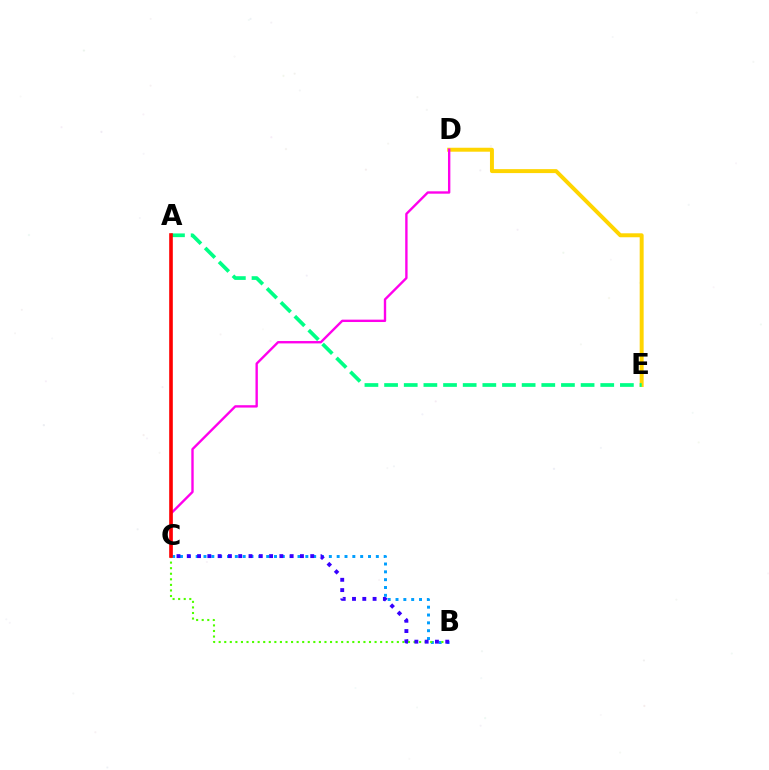{('D', 'E'): [{'color': '#ffd500', 'line_style': 'solid', 'thickness': 2.85}], ('B', 'C'): [{'color': '#009eff', 'line_style': 'dotted', 'thickness': 2.13}, {'color': '#4fff00', 'line_style': 'dotted', 'thickness': 1.51}, {'color': '#3700ff', 'line_style': 'dotted', 'thickness': 2.8}], ('C', 'D'): [{'color': '#ff00ed', 'line_style': 'solid', 'thickness': 1.71}], ('A', 'E'): [{'color': '#00ff86', 'line_style': 'dashed', 'thickness': 2.67}], ('A', 'C'): [{'color': '#ff0000', 'line_style': 'solid', 'thickness': 2.61}]}